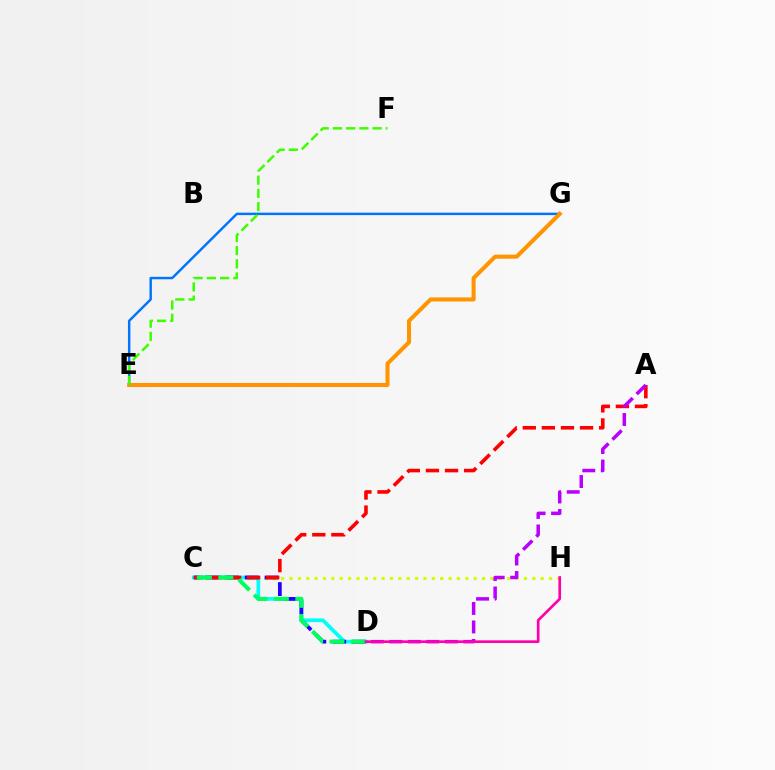{('C', 'H'): [{'color': '#d1ff00', 'line_style': 'dotted', 'thickness': 2.27}], ('C', 'D'): [{'color': '#00fff6', 'line_style': 'solid', 'thickness': 2.67}, {'color': '#2500ff', 'line_style': 'dashed', 'thickness': 2.7}, {'color': '#00ff5c', 'line_style': 'dashed', 'thickness': 2.92}], ('E', 'G'): [{'color': '#0074ff', 'line_style': 'solid', 'thickness': 1.76}, {'color': '#ff9400', 'line_style': 'solid', 'thickness': 2.91}], ('A', 'C'): [{'color': '#ff0000', 'line_style': 'dashed', 'thickness': 2.59}], ('E', 'F'): [{'color': '#3dff00', 'line_style': 'dashed', 'thickness': 1.8}], ('A', 'D'): [{'color': '#b900ff', 'line_style': 'dashed', 'thickness': 2.51}], ('D', 'H'): [{'color': '#ff00ac', 'line_style': 'solid', 'thickness': 1.93}]}